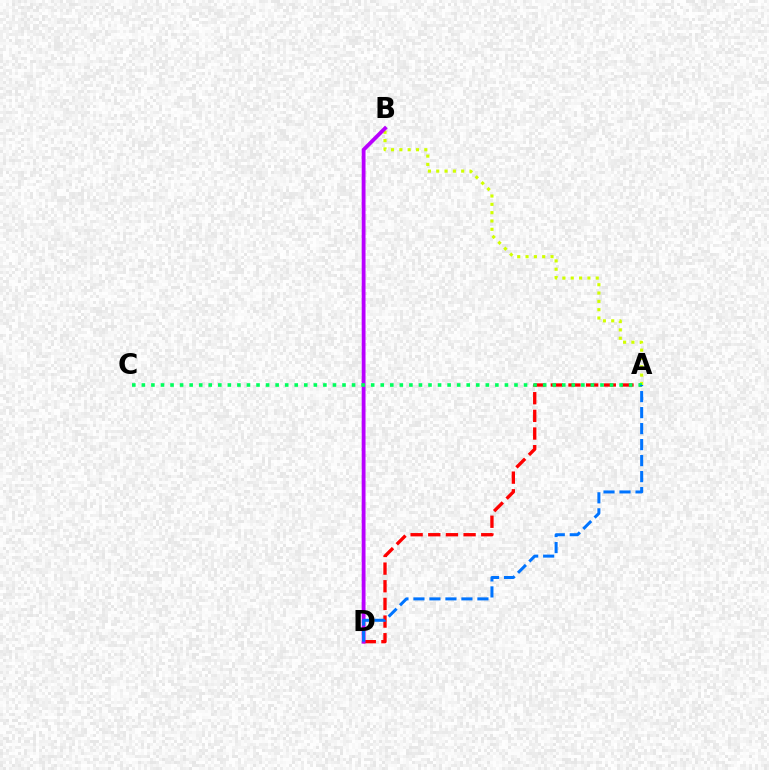{('A', 'D'): [{'color': '#ff0000', 'line_style': 'dashed', 'thickness': 2.4}, {'color': '#0074ff', 'line_style': 'dashed', 'thickness': 2.17}], ('A', 'B'): [{'color': '#d1ff00', 'line_style': 'dotted', 'thickness': 2.26}], ('B', 'D'): [{'color': '#b900ff', 'line_style': 'solid', 'thickness': 2.75}], ('A', 'C'): [{'color': '#00ff5c', 'line_style': 'dotted', 'thickness': 2.6}]}